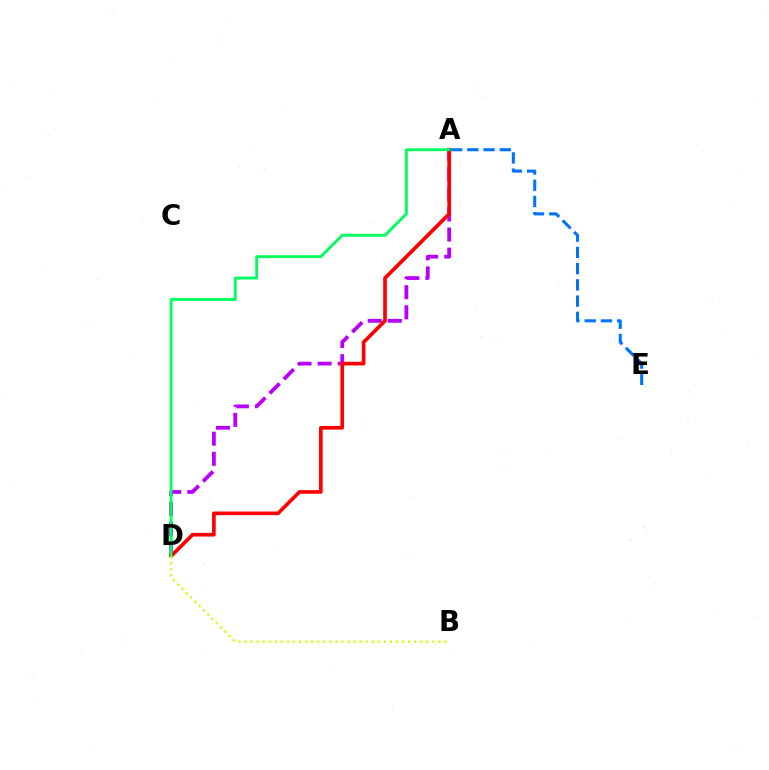{('A', 'E'): [{'color': '#0074ff', 'line_style': 'dashed', 'thickness': 2.21}], ('A', 'D'): [{'color': '#b900ff', 'line_style': 'dashed', 'thickness': 2.73}, {'color': '#ff0000', 'line_style': 'solid', 'thickness': 2.63}, {'color': '#00ff5c', 'line_style': 'solid', 'thickness': 2.05}], ('B', 'D'): [{'color': '#d1ff00', 'line_style': 'dotted', 'thickness': 1.65}]}